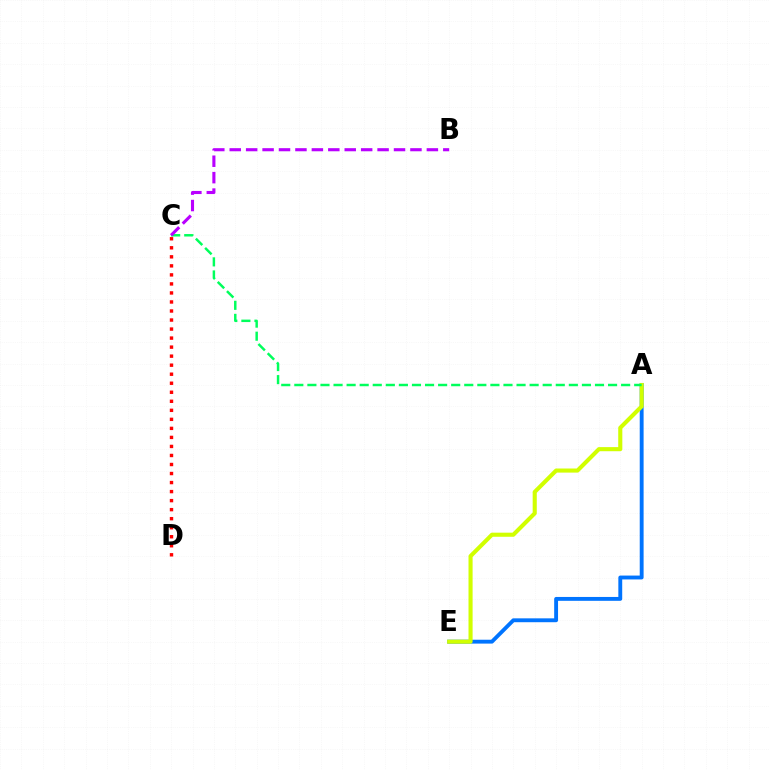{('A', 'E'): [{'color': '#0074ff', 'line_style': 'solid', 'thickness': 2.79}, {'color': '#d1ff00', 'line_style': 'solid', 'thickness': 2.95}], ('A', 'C'): [{'color': '#00ff5c', 'line_style': 'dashed', 'thickness': 1.78}], ('B', 'C'): [{'color': '#b900ff', 'line_style': 'dashed', 'thickness': 2.23}], ('C', 'D'): [{'color': '#ff0000', 'line_style': 'dotted', 'thickness': 2.45}]}